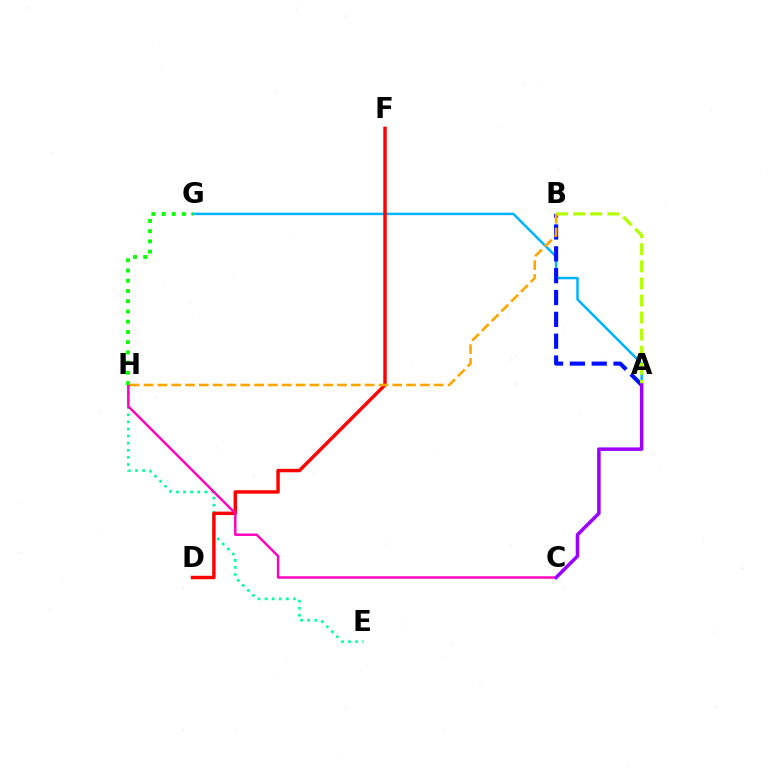{('A', 'G'): [{'color': '#00b5ff', 'line_style': 'solid', 'thickness': 1.8}], ('E', 'H'): [{'color': '#00ff9d', 'line_style': 'dotted', 'thickness': 1.93}], ('A', 'B'): [{'color': '#0010ff', 'line_style': 'dashed', 'thickness': 2.97}, {'color': '#b3ff00', 'line_style': 'dashed', 'thickness': 2.32}], ('D', 'F'): [{'color': '#ff0000', 'line_style': 'solid', 'thickness': 2.48}], ('C', 'H'): [{'color': '#ff00bd', 'line_style': 'solid', 'thickness': 1.76}], ('B', 'H'): [{'color': '#ffa500', 'line_style': 'dashed', 'thickness': 1.88}], ('A', 'C'): [{'color': '#9b00ff', 'line_style': 'solid', 'thickness': 2.53}], ('G', 'H'): [{'color': '#08ff00', 'line_style': 'dotted', 'thickness': 2.78}]}